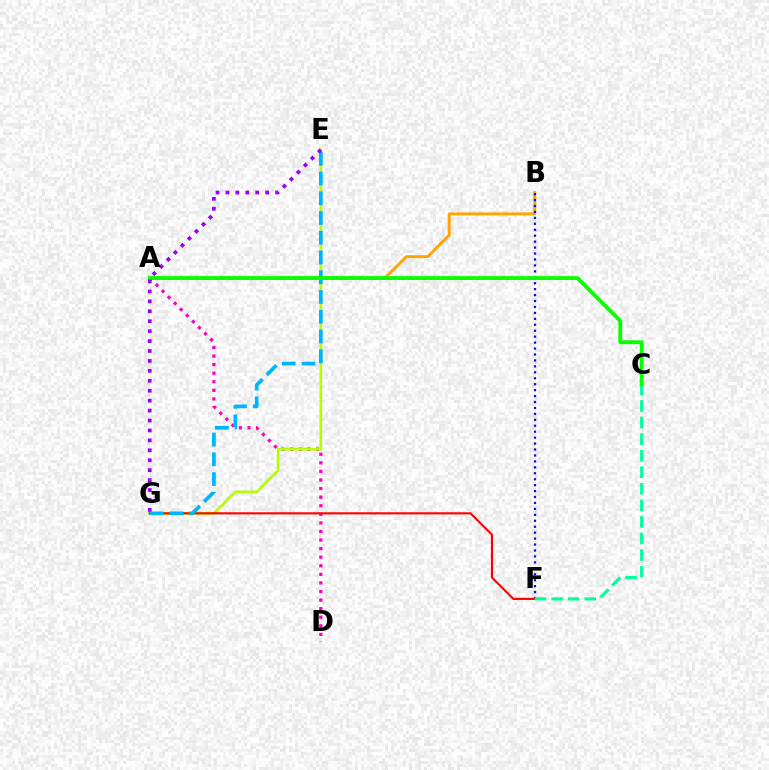{('A', 'D'): [{'color': '#ff00bd', 'line_style': 'dotted', 'thickness': 2.33}], ('A', 'B'): [{'color': '#ffa500', 'line_style': 'solid', 'thickness': 2.13}], ('B', 'F'): [{'color': '#0010ff', 'line_style': 'dotted', 'thickness': 1.61}], ('E', 'G'): [{'color': '#b3ff00', 'line_style': 'solid', 'thickness': 1.92}, {'color': '#00b5ff', 'line_style': 'dashed', 'thickness': 2.68}, {'color': '#9b00ff', 'line_style': 'dotted', 'thickness': 2.7}], ('F', 'G'): [{'color': '#ff0000', 'line_style': 'solid', 'thickness': 1.52}], ('A', 'C'): [{'color': '#08ff00', 'line_style': 'solid', 'thickness': 2.77}], ('C', 'F'): [{'color': '#00ff9d', 'line_style': 'dashed', 'thickness': 2.25}]}